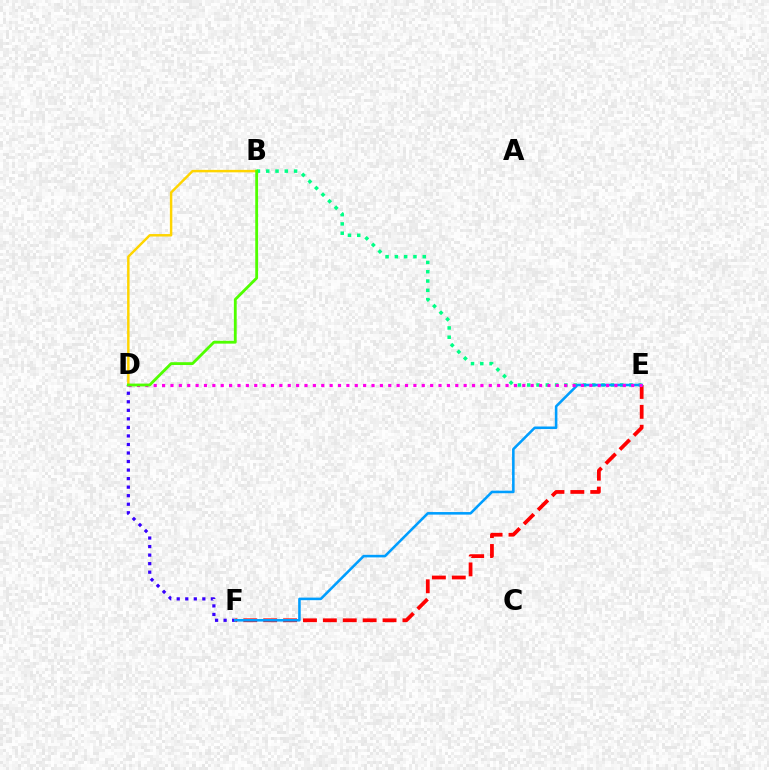{('D', 'F'): [{'color': '#3700ff', 'line_style': 'dotted', 'thickness': 2.32}], ('E', 'F'): [{'color': '#ff0000', 'line_style': 'dashed', 'thickness': 2.7}, {'color': '#009eff', 'line_style': 'solid', 'thickness': 1.85}], ('B', 'D'): [{'color': '#ffd500', 'line_style': 'solid', 'thickness': 1.77}, {'color': '#4fff00', 'line_style': 'solid', 'thickness': 2.03}], ('B', 'E'): [{'color': '#00ff86', 'line_style': 'dotted', 'thickness': 2.53}], ('D', 'E'): [{'color': '#ff00ed', 'line_style': 'dotted', 'thickness': 2.28}]}